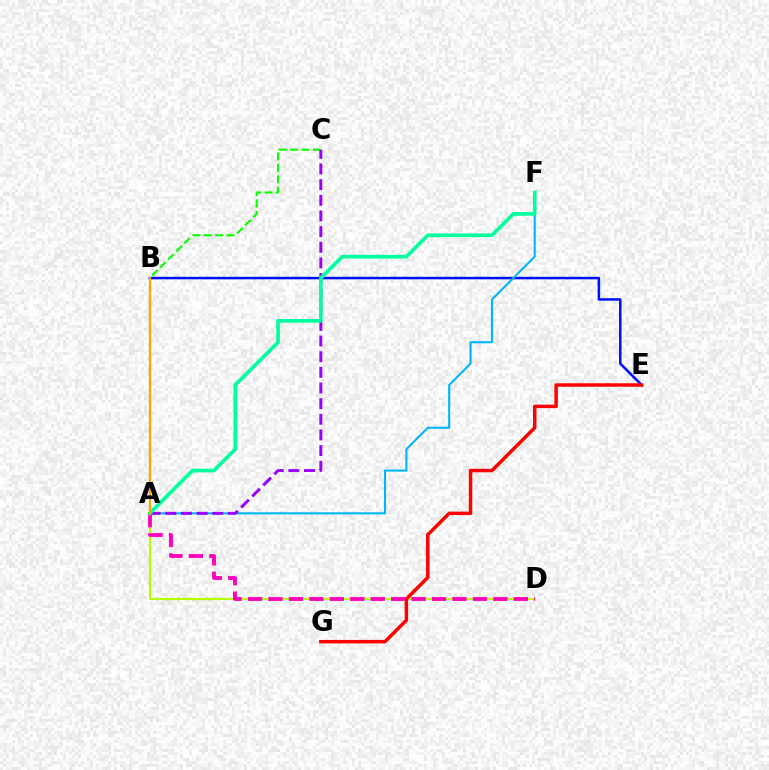{('B', 'E'): [{'color': '#0010ff', 'line_style': 'solid', 'thickness': 1.81}], ('A', 'D'): [{'color': '#b3ff00', 'line_style': 'solid', 'thickness': 1.56}, {'color': '#ff00bd', 'line_style': 'dashed', 'thickness': 2.78}], ('E', 'G'): [{'color': '#ff0000', 'line_style': 'solid', 'thickness': 2.5}], ('A', 'F'): [{'color': '#00b5ff', 'line_style': 'solid', 'thickness': 1.51}, {'color': '#00ff9d', 'line_style': 'solid', 'thickness': 2.65}], ('B', 'C'): [{'color': '#08ff00', 'line_style': 'dashed', 'thickness': 1.55}], ('A', 'C'): [{'color': '#9b00ff', 'line_style': 'dashed', 'thickness': 2.12}], ('A', 'B'): [{'color': '#ffa500', 'line_style': 'solid', 'thickness': 1.63}]}